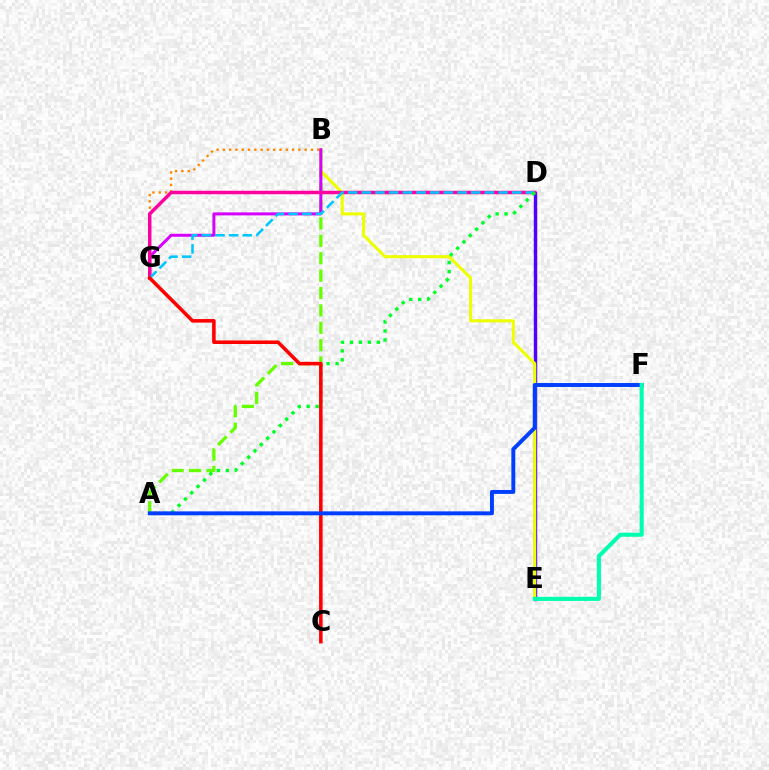{('D', 'E'): [{'color': '#4f00ff', 'line_style': 'solid', 'thickness': 2.46}], ('A', 'B'): [{'color': '#66ff00', 'line_style': 'dashed', 'thickness': 2.36}], ('B', 'E'): [{'color': '#eeff00', 'line_style': 'solid', 'thickness': 2.21}], ('B', 'G'): [{'color': '#ff8800', 'line_style': 'dotted', 'thickness': 1.71}, {'color': '#d600ff', 'line_style': 'solid', 'thickness': 2.16}], ('D', 'G'): [{'color': '#ff00a0', 'line_style': 'solid', 'thickness': 2.48}, {'color': '#00c7ff', 'line_style': 'dashed', 'thickness': 1.86}], ('A', 'D'): [{'color': '#00ff27', 'line_style': 'dotted', 'thickness': 2.43}], ('C', 'G'): [{'color': '#ff0000', 'line_style': 'solid', 'thickness': 2.55}], ('A', 'F'): [{'color': '#003fff', 'line_style': 'solid', 'thickness': 2.83}], ('E', 'F'): [{'color': '#00ffaf', 'line_style': 'solid', 'thickness': 2.95}]}